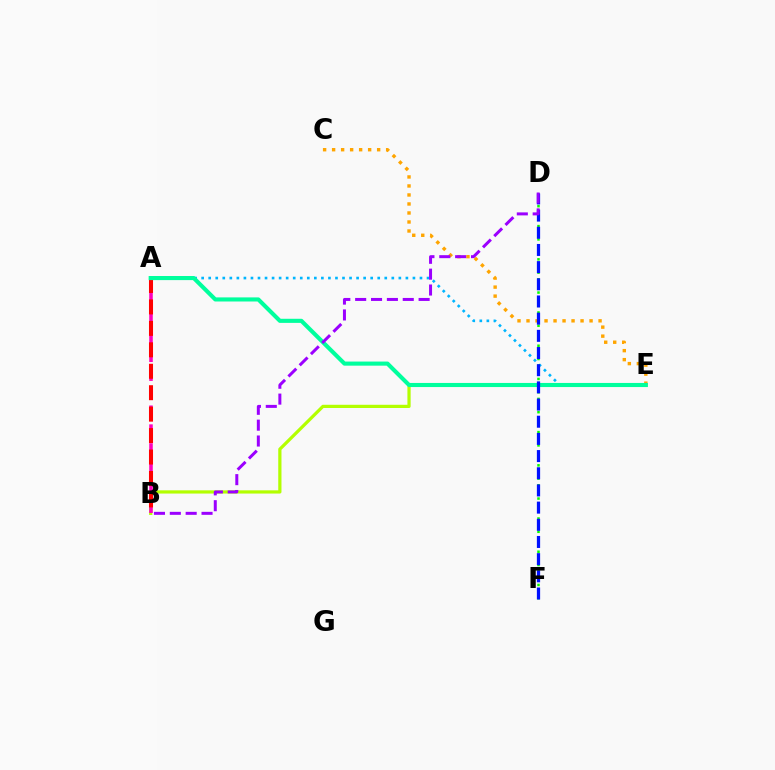{('B', 'E'): [{'color': '#b3ff00', 'line_style': 'solid', 'thickness': 2.32}], ('A', 'B'): [{'color': '#ff00bd', 'line_style': 'dashed', 'thickness': 2.56}, {'color': '#ff0000', 'line_style': 'dashed', 'thickness': 2.91}], ('A', 'E'): [{'color': '#00b5ff', 'line_style': 'dotted', 'thickness': 1.91}, {'color': '#00ff9d', 'line_style': 'solid', 'thickness': 2.95}], ('C', 'E'): [{'color': '#ffa500', 'line_style': 'dotted', 'thickness': 2.45}], ('D', 'F'): [{'color': '#08ff00', 'line_style': 'dotted', 'thickness': 1.81}, {'color': '#0010ff', 'line_style': 'dashed', 'thickness': 2.33}], ('B', 'D'): [{'color': '#9b00ff', 'line_style': 'dashed', 'thickness': 2.15}]}